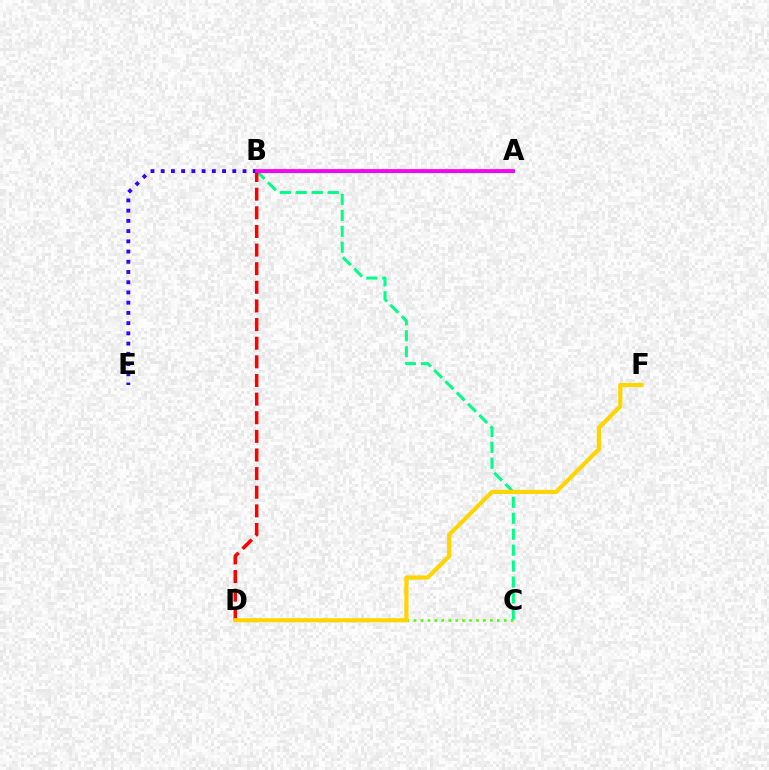{('C', 'D'): [{'color': '#4fff00', 'line_style': 'dotted', 'thickness': 1.89}], ('B', 'C'): [{'color': '#00ff86', 'line_style': 'dashed', 'thickness': 2.17}], ('A', 'B'): [{'color': '#009eff', 'line_style': 'solid', 'thickness': 2.37}, {'color': '#ff00ed', 'line_style': 'solid', 'thickness': 2.69}], ('B', 'D'): [{'color': '#ff0000', 'line_style': 'dashed', 'thickness': 2.53}], ('B', 'E'): [{'color': '#3700ff', 'line_style': 'dotted', 'thickness': 2.78}], ('D', 'F'): [{'color': '#ffd500', 'line_style': 'solid', 'thickness': 2.99}]}